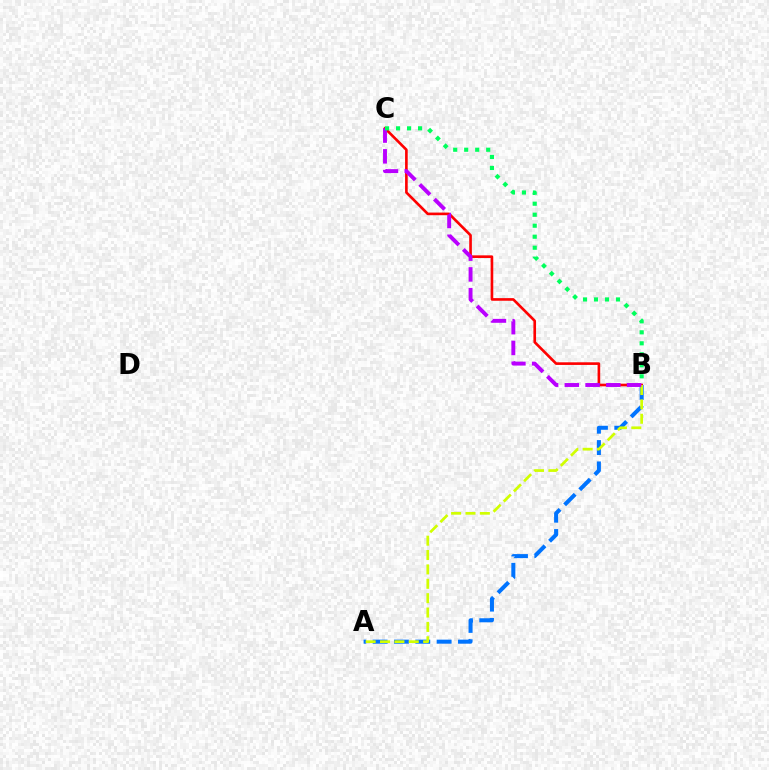{('A', 'B'): [{'color': '#0074ff', 'line_style': 'dashed', 'thickness': 2.9}, {'color': '#d1ff00', 'line_style': 'dashed', 'thickness': 1.95}], ('B', 'C'): [{'color': '#ff0000', 'line_style': 'solid', 'thickness': 1.9}, {'color': '#b900ff', 'line_style': 'dashed', 'thickness': 2.82}, {'color': '#00ff5c', 'line_style': 'dotted', 'thickness': 2.99}]}